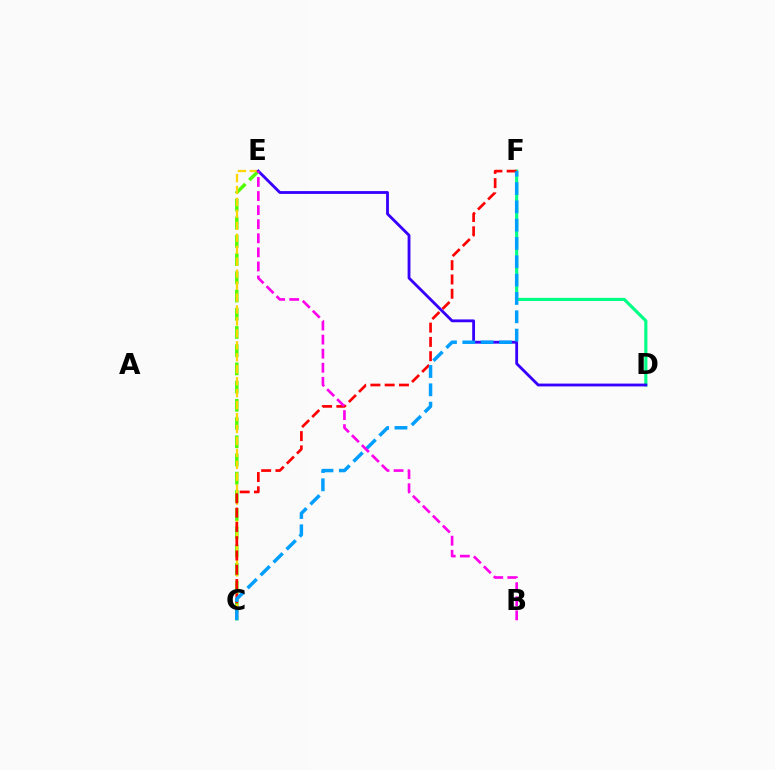{('C', 'E'): [{'color': '#4fff00', 'line_style': 'dashed', 'thickness': 2.47}, {'color': '#ffd500', 'line_style': 'dashed', 'thickness': 1.62}], ('D', 'F'): [{'color': '#00ff86', 'line_style': 'solid', 'thickness': 2.27}], ('D', 'E'): [{'color': '#3700ff', 'line_style': 'solid', 'thickness': 2.04}], ('C', 'F'): [{'color': '#ff0000', 'line_style': 'dashed', 'thickness': 1.94}, {'color': '#009eff', 'line_style': 'dashed', 'thickness': 2.49}], ('B', 'E'): [{'color': '#ff00ed', 'line_style': 'dashed', 'thickness': 1.91}]}